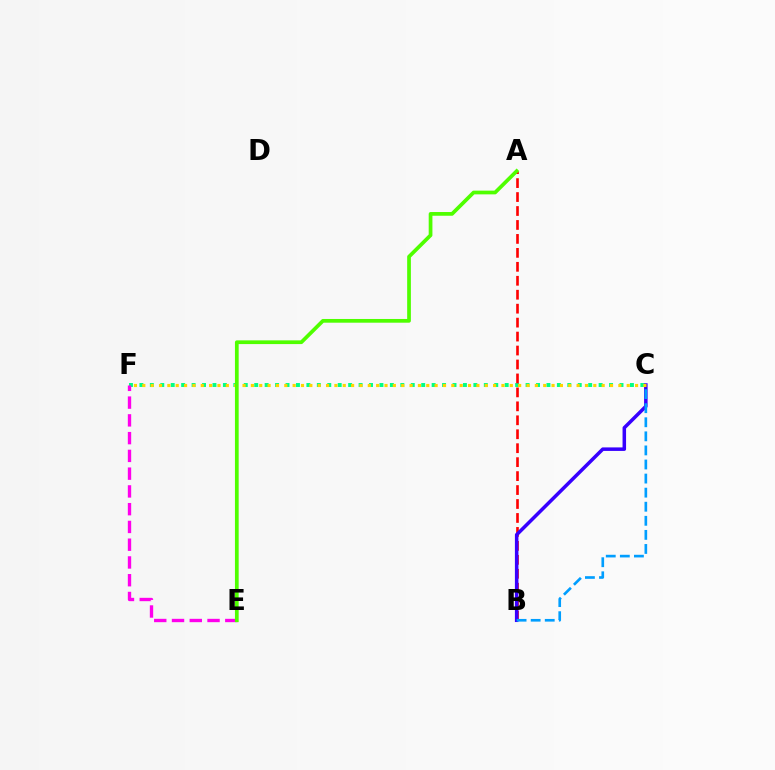{('C', 'F'): [{'color': '#00ff86', 'line_style': 'dotted', 'thickness': 2.84}, {'color': '#ffd500', 'line_style': 'dotted', 'thickness': 2.27}], ('A', 'B'): [{'color': '#ff0000', 'line_style': 'dashed', 'thickness': 1.9}], ('B', 'C'): [{'color': '#3700ff', 'line_style': 'solid', 'thickness': 2.53}, {'color': '#009eff', 'line_style': 'dashed', 'thickness': 1.91}], ('E', 'F'): [{'color': '#ff00ed', 'line_style': 'dashed', 'thickness': 2.41}], ('A', 'E'): [{'color': '#4fff00', 'line_style': 'solid', 'thickness': 2.68}]}